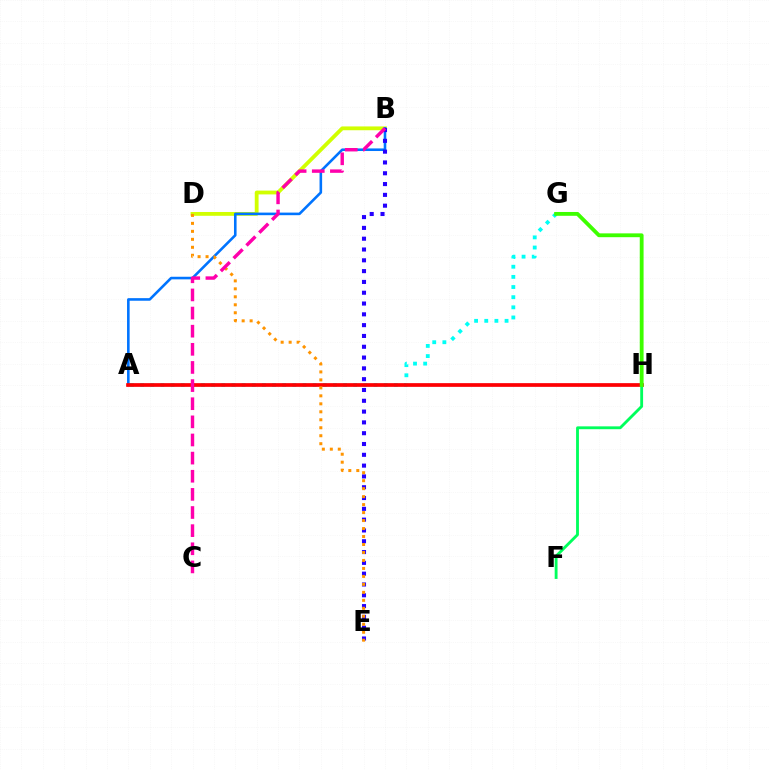{('B', 'D'): [{'color': '#d1ff00', 'line_style': 'solid', 'thickness': 2.74}], ('A', 'B'): [{'color': '#0074ff', 'line_style': 'solid', 'thickness': 1.87}], ('A', 'H'): [{'color': '#b900ff', 'line_style': 'solid', 'thickness': 1.72}, {'color': '#ff0000', 'line_style': 'solid', 'thickness': 2.64}], ('B', 'E'): [{'color': '#2500ff', 'line_style': 'dotted', 'thickness': 2.94}], ('A', 'G'): [{'color': '#00fff6', 'line_style': 'dotted', 'thickness': 2.76}], ('F', 'H'): [{'color': '#00ff5c', 'line_style': 'solid', 'thickness': 2.05}], ('G', 'H'): [{'color': '#3dff00', 'line_style': 'solid', 'thickness': 2.75}], ('D', 'E'): [{'color': '#ff9400', 'line_style': 'dotted', 'thickness': 2.17}], ('B', 'C'): [{'color': '#ff00ac', 'line_style': 'dashed', 'thickness': 2.46}]}